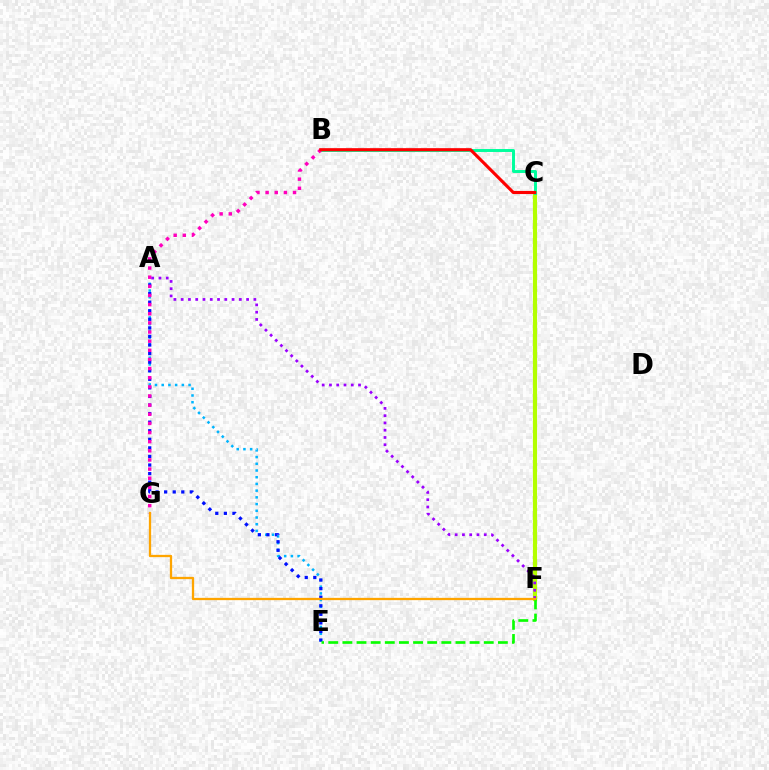{('C', 'F'): [{'color': '#b3ff00', 'line_style': 'solid', 'thickness': 3.0}], ('A', 'E'): [{'color': '#00b5ff', 'line_style': 'dotted', 'thickness': 1.82}, {'color': '#0010ff', 'line_style': 'dotted', 'thickness': 2.33}], ('B', 'C'): [{'color': '#00ff9d', 'line_style': 'solid', 'thickness': 2.13}, {'color': '#ff0000', 'line_style': 'solid', 'thickness': 2.25}], ('E', 'F'): [{'color': '#08ff00', 'line_style': 'dashed', 'thickness': 1.92}], ('B', 'G'): [{'color': '#ff00bd', 'line_style': 'dotted', 'thickness': 2.48}], ('A', 'F'): [{'color': '#9b00ff', 'line_style': 'dotted', 'thickness': 1.97}], ('F', 'G'): [{'color': '#ffa500', 'line_style': 'solid', 'thickness': 1.65}]}